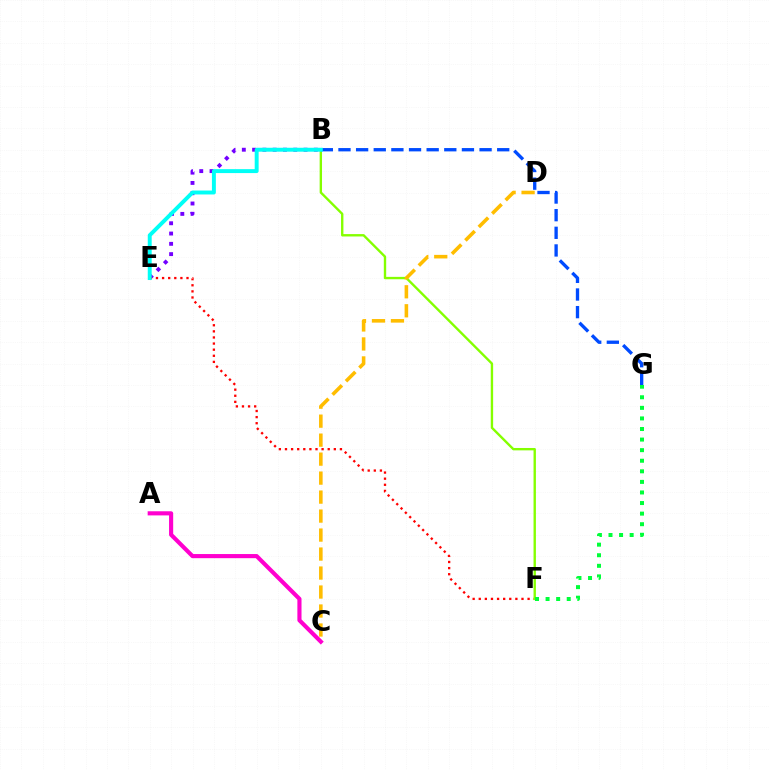{('B', 'E'): [{'color': '#7200ff', 'line_style': 'dotted', 'thickness': 2.79}, {'color': '#00fff6', 'line_style': 'solid', 'thickness': 2.83}], ('E', 'F'): [{'color': '#ff0000', 'line_style': 'dotted', 'thickness': 1.66}], ('A', 'C'): [{'color': '#ff00cf', 'line_style': 'solid', 'thickness': 2.97}], ('B', 'F'): [{'color': '#84ff00', 'line_style': 'solid', 'thickness': 1.71}], ('F', 'G'): [{'color': '#00ff39', 'line_style': 'dotted', 'thickness': 2.87}], ('C', 'D'): [{'color': '#ffbd00', 'line_style': 'dashed', 'thickness': 2.58}], ('B', 'G'): [{'color': '#004bff', 'line_style': 'dashed', 'thickness': 2.4}]}